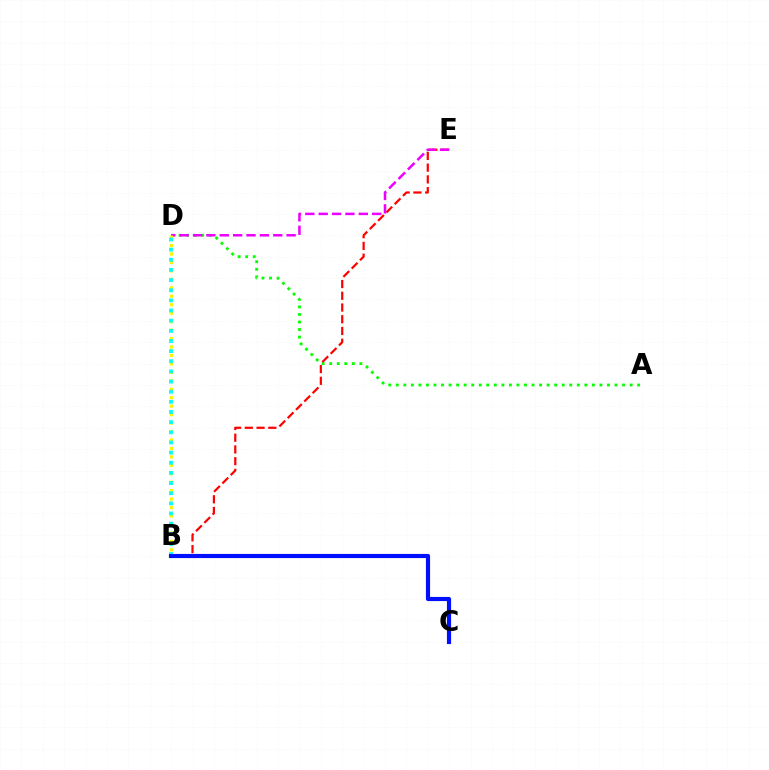{('A', 'D'): [{'color': '#08ff00', 'line_style': 'dotted', 'thickness': 2.05}], ('B', 'E'): [{'color': '#ff0000', 'line_style': 'dashed', 'thickness': 1.59}], ('D', 'E'): [{'color': '#ee00ff', 'line_style': 'dashed', 'thickness': 1.82}], ('B', 'D'): [{'color': '#fcf500', 'line_style': 'dotted', 'thickness': 2.3}, {'color': '#00fff6', 'line_style': 'dotted', 'thickness': 2.76}], ('B', 'C'): [{'color': '#0010ff', 'line_style': 'solid', 'thickness': 2.99}]}